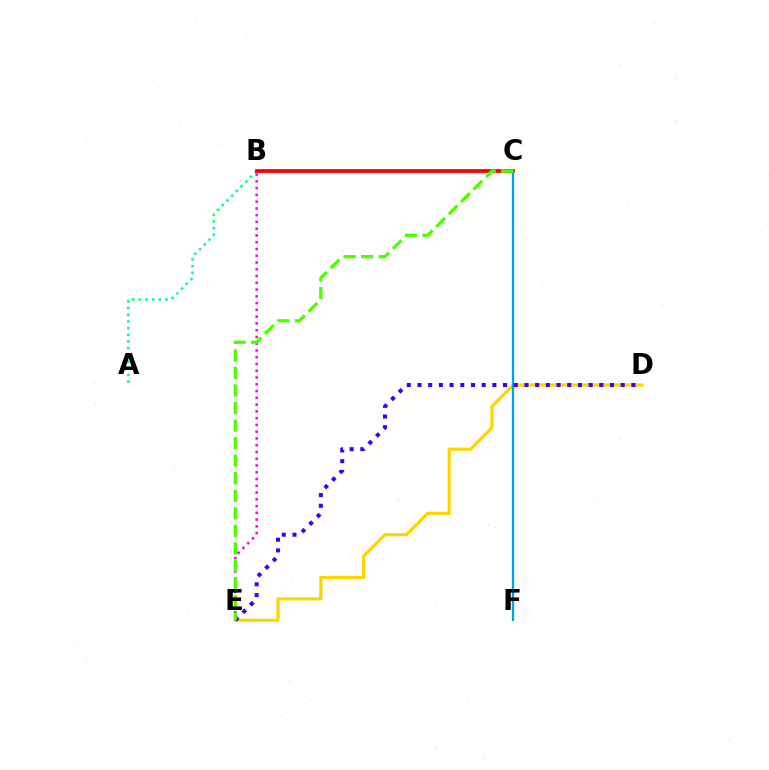{('A', 'B'): [{'color': '#00ff86', 'line_style': 'dotted', 'thickness': 1.82}], ('D', 'E'): [{'color': '#ffd500', 'line_style': 'solid', 'thickness': 2.3}, {'color': '#3700ff', 'line_style': 'dotted', 'thickness': 2.91}], ('B', 'E'): [{'color': '#ff00ed', 'line_style': 'dotted', 'thickness': 1.84}], ('B', 'C'): [{'color': '#ff0000', 'line_style': 'solid', 'thickness': 2.7}], ('C', 'F'): [{'color': '#009eff', 'line_style': 'solid', 'thickness': 1.66}], ('C', 'E'): [{'color': '#4fff00', 'line_style': 'dashed', 'thickness': 2.38}]}